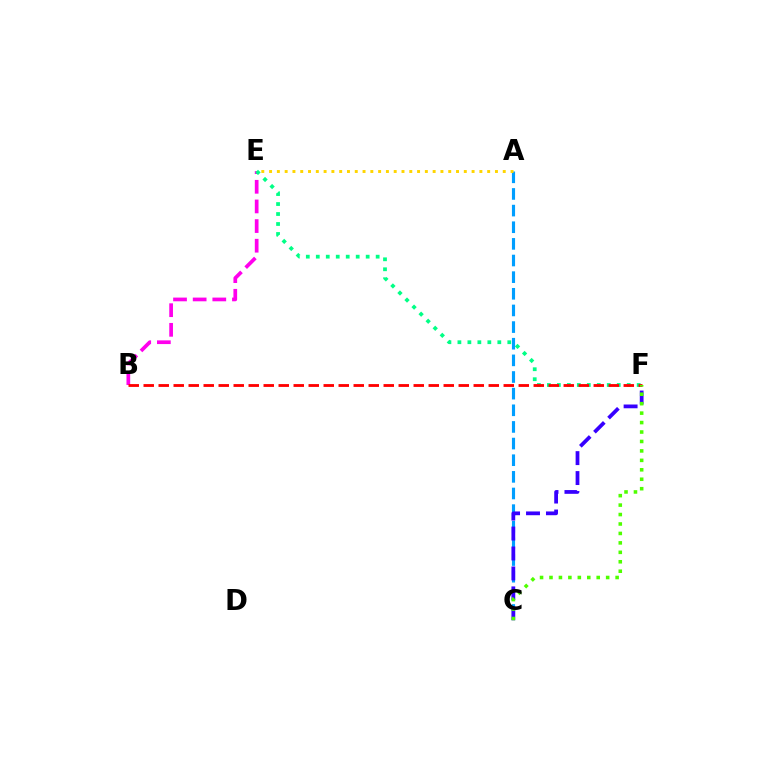{('B', 'E'): [{'color': '#ff00ed', 'line_style': 'dashed', 'thickness': 2.67}], ('A', 'C'): [{'color': '#009eff', 'line_style': 'dashed', 'thickness': 2.26}], ('E', 'F'): [{'color': '#00ff86', 'line_style': 'dotted', 'thickness': 2.71}], ('A', 'E'): [{'color': '#ffd500', 'line_style': 'dotted', 'thickness': 2.12}], ('B', 'F'): [{'color': '#ff0000', 'line_style': 'dashed', 'thickness': 2.04}], ('C', 'F'): [{'color': '#3700ff', 'line_style': 'dashed', 'thickness': 2.71}, {'color': '#4fff00', 'line_style': 'dotted', 'thickness': 2.57}]}